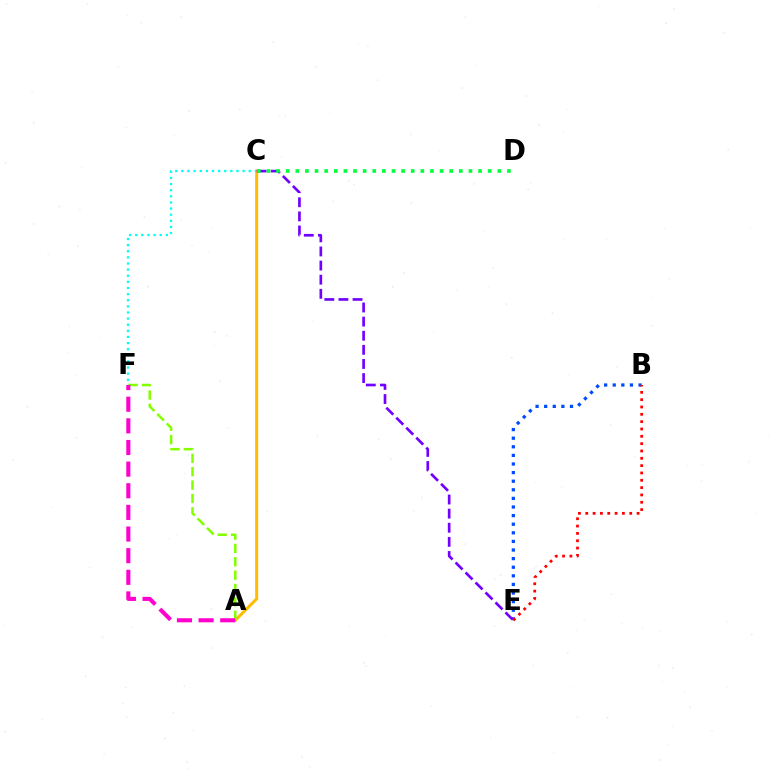{('C', 'F'): [{'color': '#00fff6', 'line_style': 'dotted', 'thickness': 1.66}], ('A', 'C'): [{'color': '#ffbd00', 'line_style': 'solid', 'thickness': 2.19}], ('B', 'E'): [{'color': '#004bff', 'line_style': 'dotted', 'thickness': 2.34}, {'color': '#ff0000', 'line_style': 'dotted', 'thickness': 1.99}], ('A', 'F'): [{'color': '#84ff00', 'line_style': 'dashed', 'thickness': 1.82}, {'color': '#ff00cf', 'line_style': 'dashed', 'thickness': 2.94}], ('C', 'E'): [{'color': '#7200ff', 'line_style': 'dashed', 'thickness': 1.92}], ('C', 'D'): [{'color': '#00ff39', 'line_style': 'dotted', 'thickness': 2.61}]}